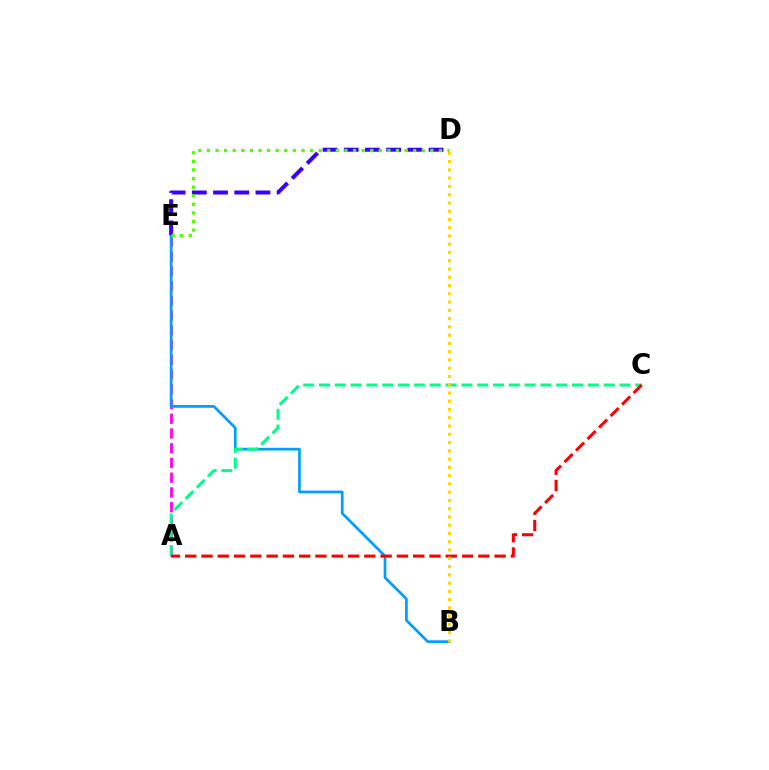{('A', 'E'): [{'color': '#ff00ed', 'line_style': 'dashed', 'thickness': 2.0}], ('B', 'E'): [{'color': '#009eff', 'line_style': 'solid', 'thickness': 1.95}], ('D', 'E'): [{'color': '#3700ff', 'line_style': 'dashed', 'thickness': 2.88}, {'color': '#4fff00', 'line_style': 'dotted', 'thickness': 2.33}], ('A', 'C'): [{'color': '#00ff86', 'line_style': 'dashed', 'thickness': 2.15}, {'color': '#ff0000', 'line_style': 'dashed', 'thickness': 2.21}], ('B', 'D'): [{'color': '#ffd500', 'line_style': 'dotted', 'thickness': 2.25}]}